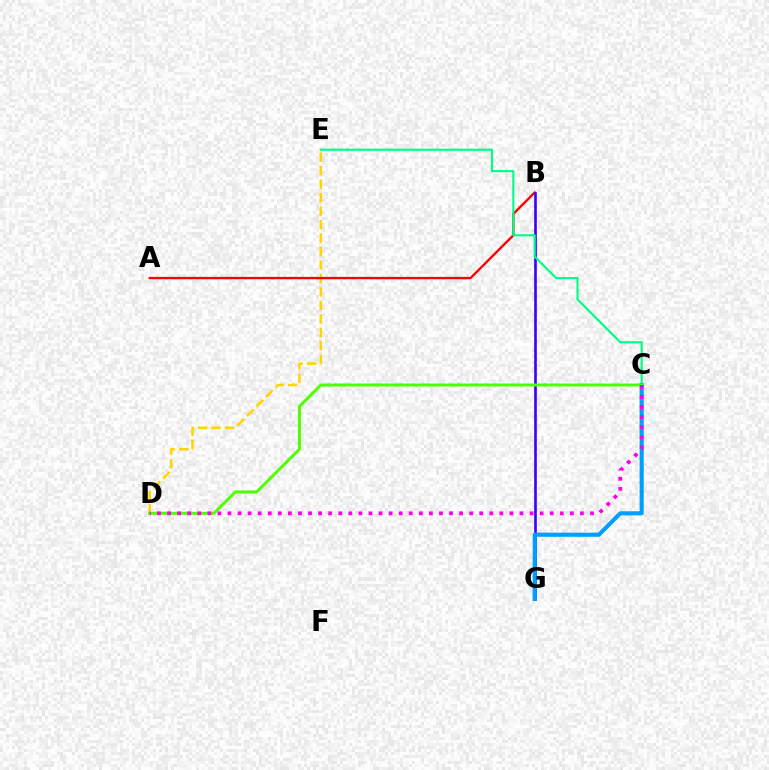{('D', 'E'): [{'color': '#ffd500', 'line_style': 'dashed', 'thickness': 1.83}], ('A', 'B'): [{'color': '#ff0000', 'line_style': 'solid', 'thickness': 1.69}], ('B', 'G'): [{'color': '#3700ff', 'line_style': 'solid', 'thickness': 1.89}], ('C', 'E'): [{'color': '#00ff86', 'line_style': 'solid', 'thickness': 1.54}], ('C', 'G'): [{'color': '#009eff', 'line_style': 'solid', 'thickness': 2.96}], ('C', 'D'): [{'color': '#4fff00', 'line_style': 'solid', 'thickness': 2.14}, {'color': '#ff00ed', 'line_style': 'dotted', 'thickness': 2.74}]}